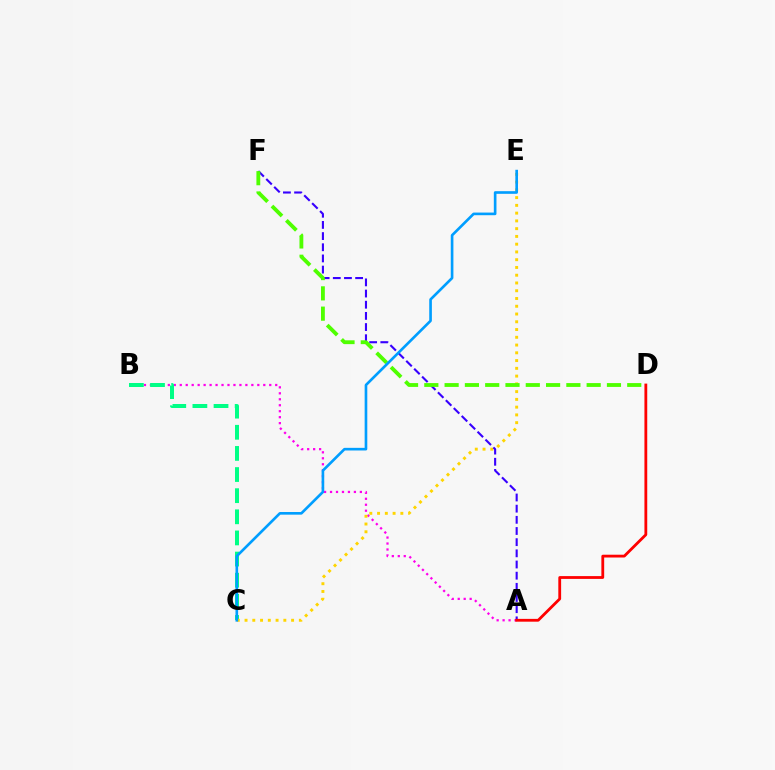{('A', 'B'): [{'color': '#ff00ed', 'line_style': 'dotted', 'thickness': 1.62}], ('B', 'C'): [{'color': '#00ff86', 'line_style': 'dashed', 'thickness': 2.87}], ('C', 'E'): [{'color': '#ffd500', 'line_style': 'dotted', 'thickness': 2.11}, {'color': '#009eff', 'line_style': 'solid', 'thickness': 1.9}], ('A', 'F'): [{'color': '#3700ff', 'line_style': 'dashed', 'thickness': 1.52}], ('D', 'F'): [{'color': '#4fff00', 'line_style': 'dashed', 'thickness': 2.76}], ('A', 'D'): [{'color': '#ff0000', 'line_style': 'solid', 'thickness': 2.02}]}